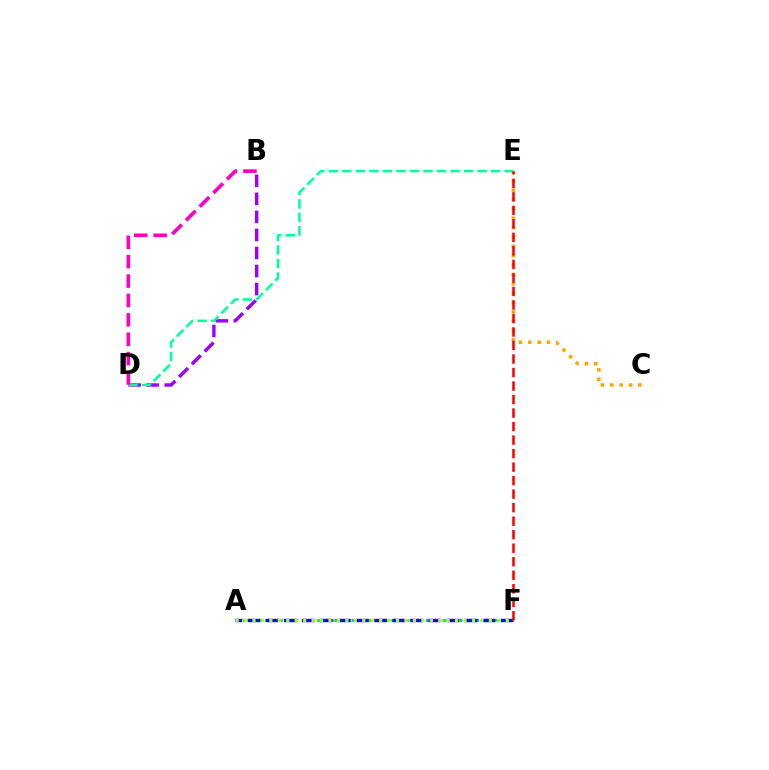{('A', 'F'): [{'color': '#00b5ff', 'line_style': 'dotted', 'thickness': 2.25}, {'color': '#08ff00', 'line_style': 'dotted', 'thickness': 2.02}, {'color': '#0010ff', 'line_style': 'dashed', 'thickness': 2.46}, {'color': '#b3ff00', 'line_style': 'dotted', 'thickness': 2.29}], ('C', 'E'): [{'color': '#ffa500', 'line_style': 'dotted', 'thickness': 2.54}], ('B', 'D'): [{'color': '#9b00ff', 'line_style': 'dashed', 'thickness': 2.45}, {'color': '#ff00bd', 'line_style': 'dashed', 'thickness': 2.63}], ('D', 'E'): [{'color': '#00ff9d', 'line_style': 'dashed', 'thickness': 1.84}], ('E', 'F'): [{'color': '#ff0000', 'line_style': 'dashed', 'thickness': 1.84}]}